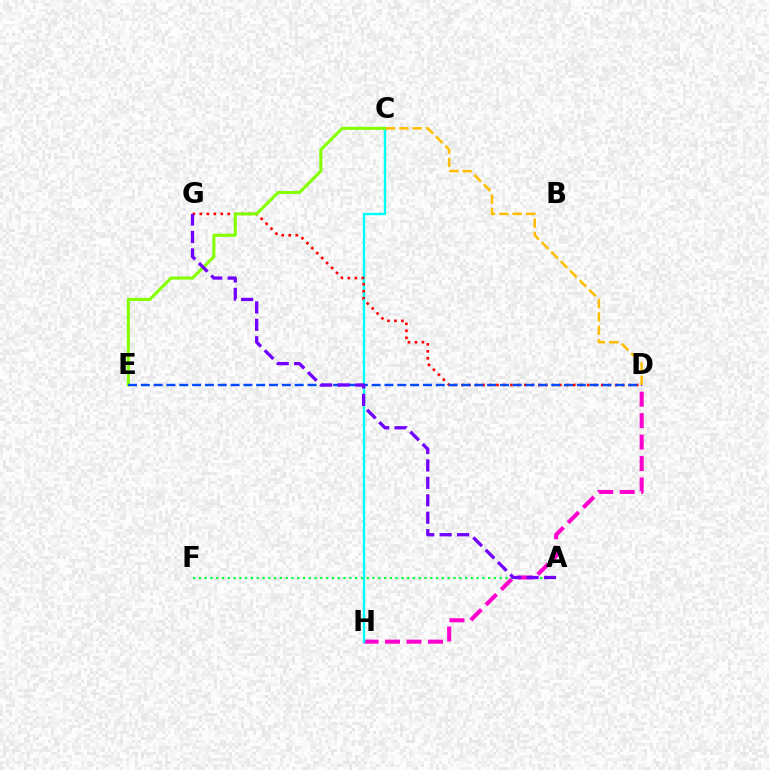{('A', 'F'): [{'color': '#00ff39', 'line_style': 'dotted', 'thickness': 1.57}], ('D', 'H'): [{'color': '#ff00cf', 'line_style': 'dashed', 'thickness': 2.91}], ('C', 'H'): [{'color': '#00fff6', 'line_style': 'solid', 'thickness': 1.75}], ('D', 'G'): [{'color': '#ff0000', 'line_style': 'dotted', 'thickness': 1.9}], ('C', 'E'): [{'color': '#84ff00', 'line_style': 'solid', 'thickness': 2.21}], ('D', 'E'): [{'color': '#004bff', 'line_style': 'dashed', 'thickness': 1.74}], ('C', 'D'): [{'color': '#ffbd00', 'line_style': 'dashed', 'thickness': 1.82}], ('A', 'G'): [{'color': '#7200ff', 'line_style': 'dashed', 'thickness': 2.37}]}